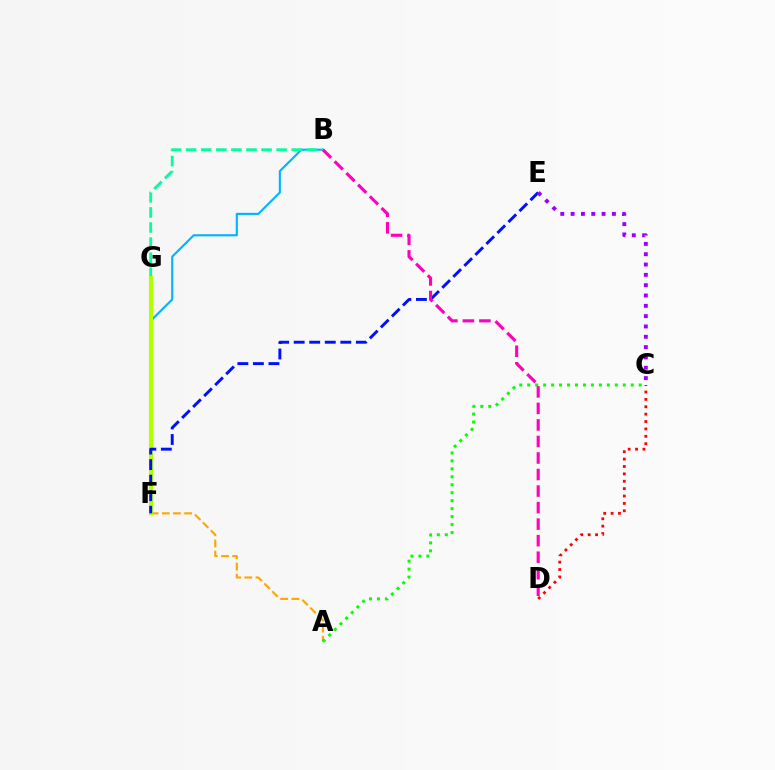{('C', 'D'): [{'color': '#ff0000', 'line_style': 'dotted', 'thickness': 2.01}], ('B', 'F'): [{'color': '#00b5ff', 'line_style': 'solid', 'thickness': 1.53}], ('A', 'F'): [{'color': '#ffa500', 'line_style': 'dashed', 'thickness': 1.52}], ('B', 'G'): [{'color': '#00ff9d', 'line_style': 'dashed', 'thickness': 2.05}], ('A', 'C'): [{'color': '#08ff00', 'line_style': 'dotted', 'thickness': 2.16}], ('F', 'G'): [{'color': '#b3ff00', 'line_style': 'solid', 'thickness': 2.99}], ('E', 'F'): [{'color': '#0010ff', 'line_style': 'dashed', 'thickness': 2.11}], ('B', 'D'): [{'color': '#ff00bd', 'line_style': 'dashed', 'thickness': 2.25}], ('C', 'E'): [{'color': '#9b00ff', 'line_style': 'dotted', 'thickness': 2.8}]}